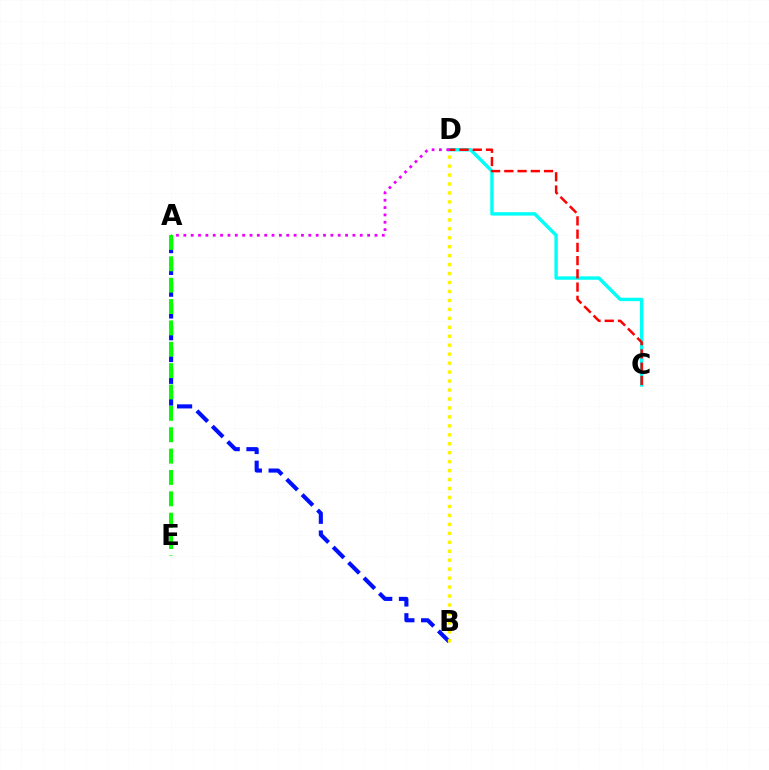{('C', 'D'): [{'color': '#00fff6', 'line_style': 'solid', 'thickness': 2.45}, {'color': '#ff0000', 'line_style': 'dashed', 'thickness': 1.8}], ('A', 'B'): [{'color': '#0010ff', 'line_style': 'dashed', 'thickness': 2.96}], ('A', 'E'): [{'color': '#08ff00', 'line_style': 'dashed', 'thickness': 2.9}], ('B', 'D'): [{'color': '#fcf500', 'line_style': 'dotted', 'thickness': 2.43}], ('A', 'D'): [{'color': '#ee00ff', 'line_style': 'dotted', 'thickness': 2.0}]}